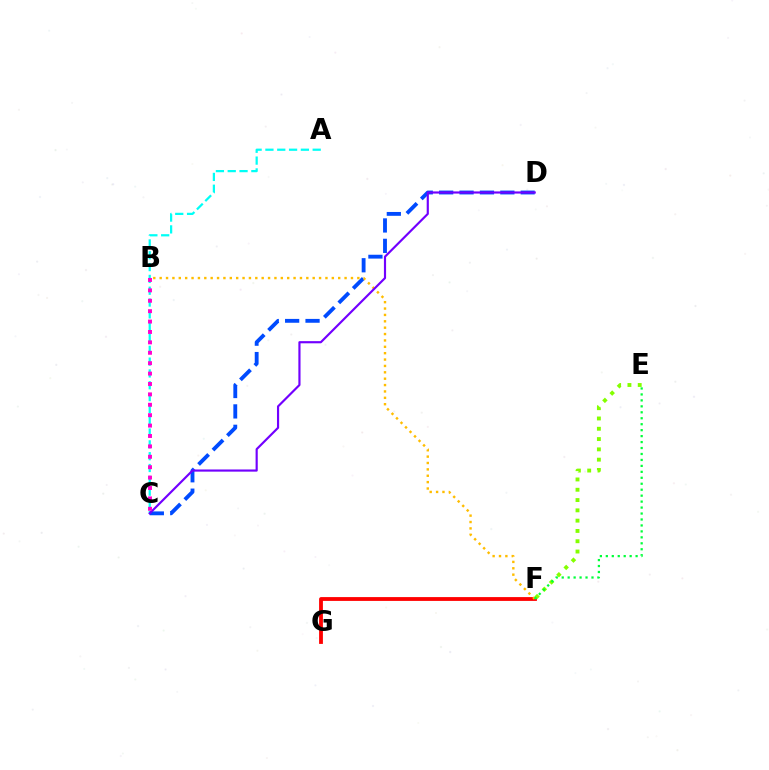{('A', 'C'): [{'color': '#00fff6', 'line_style': 'dashed', 'thickness': 1.61}], ('F', 'G'): [{'color': '#ff0000', 'line_style': 'solid', 'thickness': 2.75}], ('C', 'D'): [{'color': '#004bff', 'line_style': 'dashed', 'thickness': 2.77}, {'color': '#7200ff', 'line_style': 'solid', 'thickness': 1.56}], ('B', 'F'): [{'color': '#ffbd00', 'line_style': 'dotted', 'thickness': 1.73}], ('E', 'F'): [{'color': '#84ff00', 'line_style': 'dotted', 'thickness': 2.8}, {'color': '#00ff39', 'line_style': 'dotted', 'thickness': 1.62}], ('B', 'C'): [{'color': '#ff00cf', 'line_style': 'dotted', 'thickness': 2.83}]}